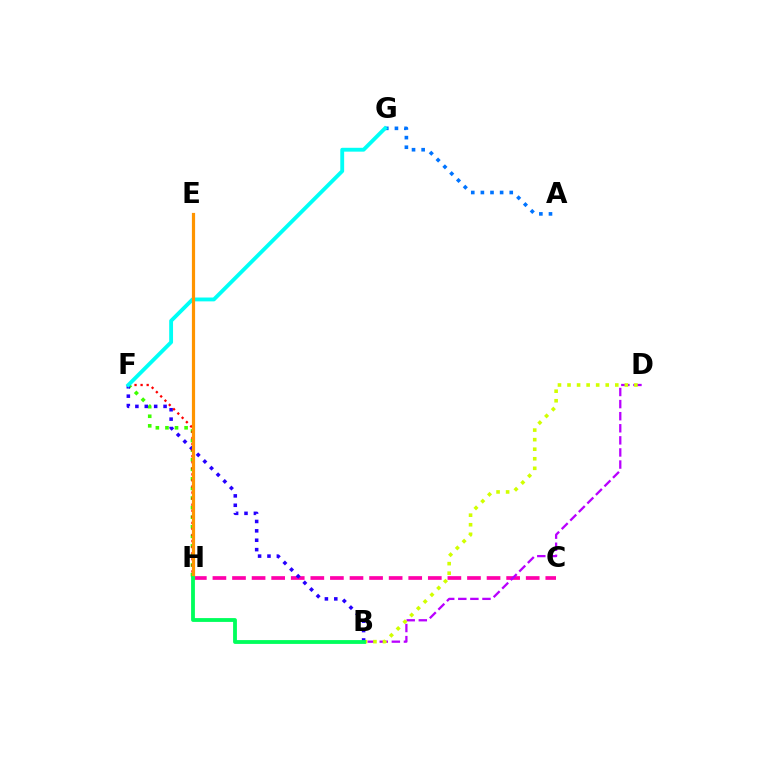{('C', 'H'): [{'color': '#ff00ac', 'line_style': 'dashed', 'thickness': 2.66}], ('B', 'D'): [{'color': '#b900ff', 'line_style': 'dashed', 'thickness': 1.64}, {'color': '#d1ff00', 'line_style': 'dotted', 'thickness': 2.6}], ('A', 'G'): [{'color': '#0074ff', 'line_style': 'dotted', 'thickness': 2.61}], ('F', 'H'): [{'color': '#3dff00', 'line_style': 'dotted', 'thickness': 2.6}, {'color': '#ff0000', 'line_style': 'dotted', 'thickness': 1.65}], ('B', 'F'): [{'color': '#2500ff', 'line_style': 'dotted', 'thickness': 2.55}], ('F', 'G'): [{'color': '#00fff6', 'line_style': 'solid', 'thickness': 2.77}], ('E', 'H'): [{'color': '#ff9400', 'line_style': 'solid', 'thickness': 2.31}], ('B', 'H'): [{'color': '#00ff5c', 'line_style': 'solid', 'thickness': 2.75}]}